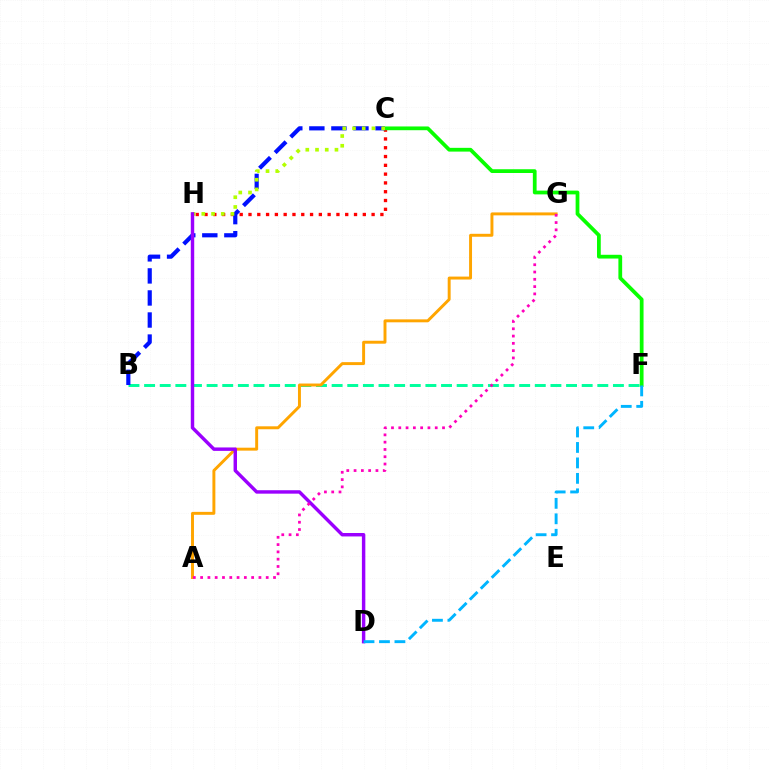{('C', 'H'): [{'color': '#ff0000', 'line_style': 'dotted', 'thickness': 2.39}, {'color': '#b3ff00', 'line_style': 'dotted', 'thickness': 2.64}], ('B', 'F'): [{'color': '#00ff9d', 'line_style': 'dashed', 'thickness': 2.12}], ('B', 'C'): [{'color': '#0010ff', 'line_style': 'dashed', 'thickness': 3.0}], ('C', 'F'): [{'color': '#08ff00', 'line_style': 'solid', 'thickness': 2.7}], ('A', 'G'): [{'color': '#ffa500', 'line_style': 'solid', 'thickness': 2.12}, {'color': '#ff00bd', 'line_style': 'dotted', 'thickness': 1.98}], ('D', 'H'): [{'color': '#9b00ff', 'line_style': 'solid', 'thickness': 2.47}], ('D', 'F'): [{'color': '#00b5ff', 'line_style': 'dashed', 'thickness': 2.1}]}